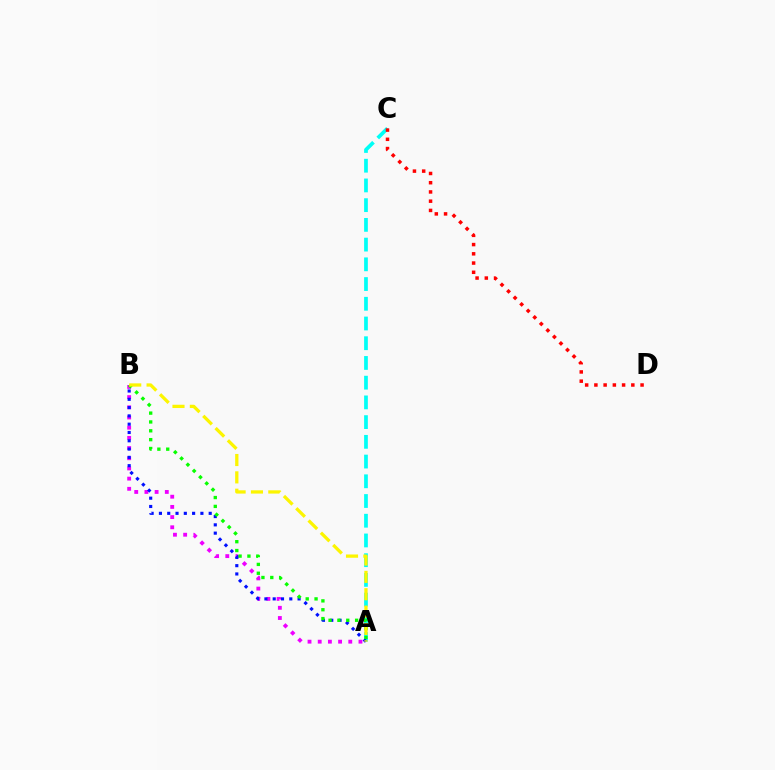{('A', 'B'): [{'color': '#ee00ff', 'line_style': 'dotted', 'thickness': 2.77}, {'color': '#0010ff', 'line_style': 'dotted', 'thickness': 2.25}, {'color': '#08ff00', 'line_style': 'dotted', 'thickness': 2.4}, {'color': '#fcf500', 'line_style': 'dashed', 'thickness': 2.36}], ('A', 'C'): [{'color': '#00fff6', 'line_style': 'dashed', 'thickness': 2.68}], ('C', 'D'): [{'color': '#ff0000', 'line_style': 'dotted', 'thickness': 2.51}]}